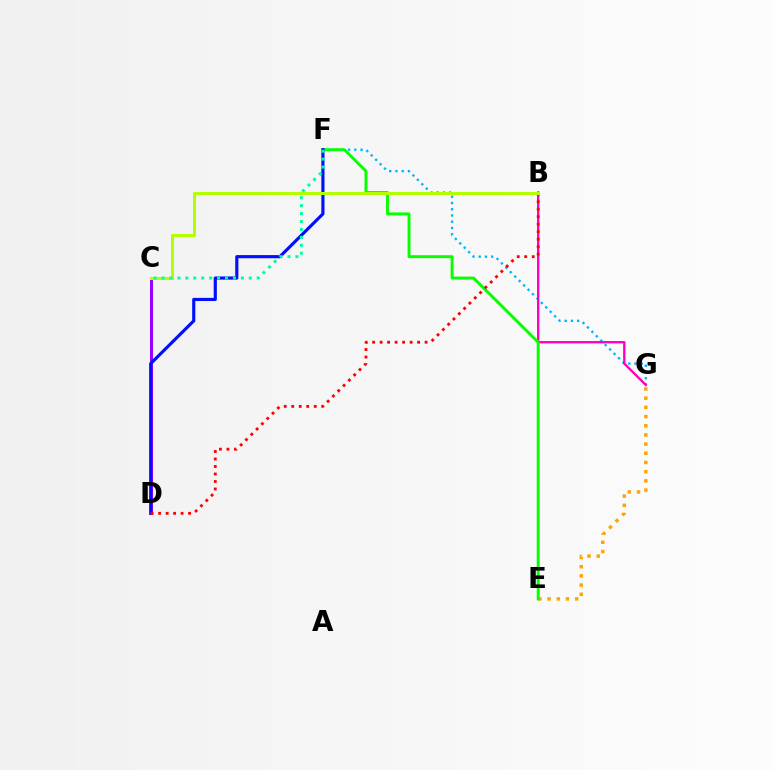{('F', 'G'): [{'color': '#00b5ff', 'line_style': 'dotted', 'thickness': 1.7}], ('E', 'G'): [{'color': '#ffa500', 'line_style': 'dotted', 'thickness': 2.5}], ('B', 'G'): [{'color': '#ff00bd', 'line_style': 'solid', 'thickness': 1.7}], ('E', 'F'): [{'color': '#08ff00', 'line_style': 'solid', 'thickness': 2.11}], ('C', 'D'): [{'color': '#9b00ff', 'line_style': 'solid', 'thickness': 2.16}], ('D', 'F'): [{'color': '#0010ff', 'line_style': 'solid', 'thickness': 2.27}], ('B', 'D'): [{'color': '#ff0000', 'line_style': 'dotted', 'thickness': 2.04}], ('B', 'C'): [{'color': '#b3ff00', 'line_style': 'solid', 'thickness': 2.2}], ('C', 'F'): [{'color': '#00ff9d', 'line_style': 'dotted', 'thickness': 2.15}]}